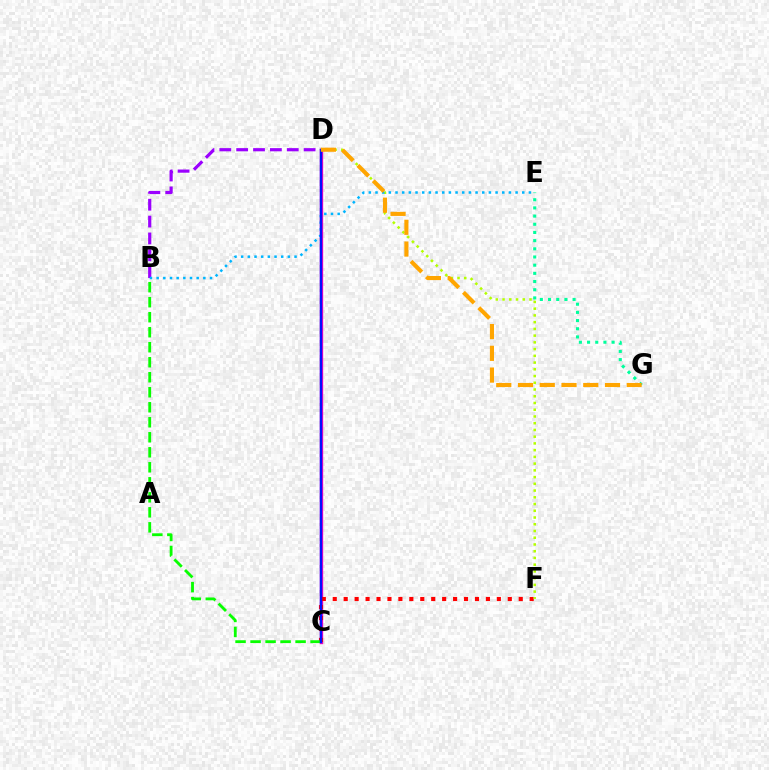{('C', 'D'): [{'color': '#ff00bd', 'line_style': 'solid', 'thickness': 2.42}, {'color': '#0010ff', 'line_style': 'solid', 'thickness': 1.77}], ('C', 'F'): [{'color': '#ff0000', 'line_style': 'dotted', 'thickness': 2.97}], ('D', 'F'): [{'color': '#b3ff00', 'line_style': 'dotted', 'thickness': 1.83}], ('B', 'D'): [{'color': '#9b00ff', 'line_style': 'dashed', 'thickness': 2.29}], ('B', 'E'): [{'color': '#00b5ff', 'line_style': 'dotted', 'thickness': 1.81}], ('B', 'C'): [{'color': '#08ff00', 'line_style': 'dashed', 'thickness': 2.04}], ('E', 'G'): [{'color': '#00ff9d', 'line_style': 'dotted', 'thickness': 2.22}], ('D', 'G'): [{'color': '#ffa500', 'line_style': 'dashed', 'thickness': 2.95}]}